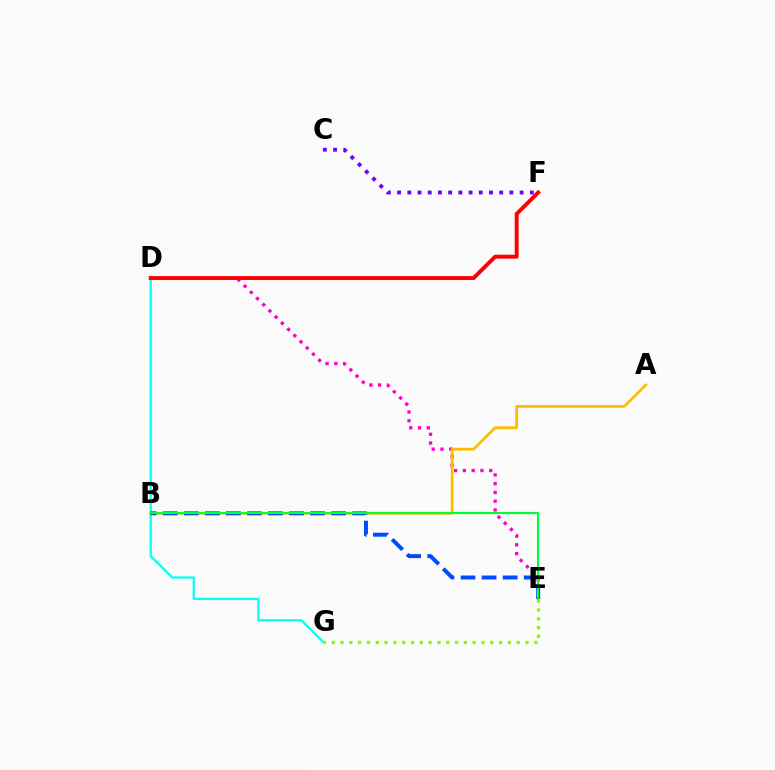{('D', 'G'): [{'color': '#00fff6', 'line_style': 'solid', 'thickness': 1.59}], ('D', 'E'): [{'color': '#ff00cf', 'line_style': 'dotted', 'thickness': 2.38}], ('D', 'F'): [{'color': '#ff0000', 'line_style': 'solid', 'thickness': 2.82}], ('A', 'B'): [{'color': '#ffbd00', 'line_style': 'solid', 'thickness': 1.98}], ('E', 'G'): [{'color': '#84ff00', 'line_style': 'dotted', 'thickness': 2.39}], ('C', 'F'): [{'color': '#7200ff', 'line_style': 'dotted', 'thickness': 2.77}], ('B', 'E'): [{'color': '#004bff', 'line_style': 'dashed', 'thickness': 2.86}, {'color': '#00ff39', 'line_style': 'solid', 'thickness': 1.54}]}